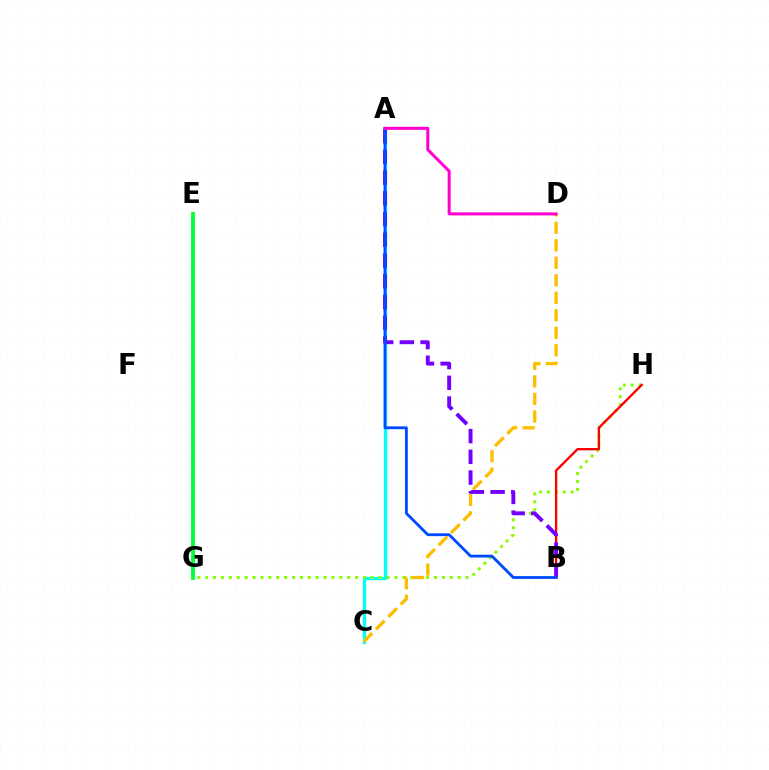{('A', 'C'): [{'color': '#00fff6', 'line_style': 'solid', 'thickness': 2.39}], ('G', 'H'): [{'color': '#84ff00', 'line_style': 'dotted', 'thickness': 2.14}], ('C', 'D'): [{'color': '#ffbd00', 'line_style': 'dashed', 'thickness': 2.38}], ('B', 'H'): [{'color': '#ff0000', 'line_style': 'solid', 'thickness': 1.68}], ('A', 'B'): [{'color': '#7200ff', 'line_style': 'dashed', 'thickness': 2.81}, {'color': '#004bff', 'line_style': 'solid', 'thickness': 2.04}], ('E', 'G'): [{'color': '#00ff39', 'line_style': 'solid', 'thickness': 2.76}], ('A', 'D'): [{'color': '#ff00cf', 'line_style': 'solid', 'thickness': 2.18}]}